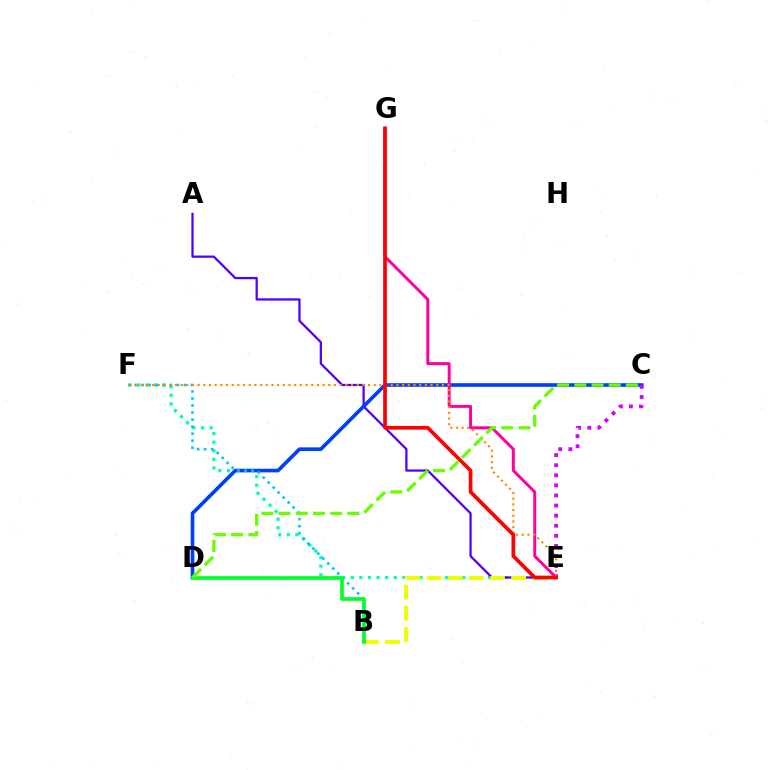{('E', 'F'): [{'color': '#00ffaf', 'line_style': 'dotted', 'thickness': 2.33}, {'color': '#ff8800', 'line_style': 'dotted', 'thickness': 1.54}], ('A', 'E'): [{'color': '#4f00ff', 'line_style': 'solid', 'thickness': 1.63}], ('C', 'D'): [{'color': '#003fff', 'line_style': 'solid', 'thickness': 2.61}, {'color': '#66ff00', 'line_style': 'dashed', 'thickness': 2.34}], ('B', 'F'): [{'color': '#00c7ff', 'line_style': 'dotted', 'thickness': 1.91}], ('C', 'E'): [{'color': '#d600ff', 'line_style': 'dotted', 'thickness': 2.74}], ('E', 'G'): [{'color': '#ff00a0', 'line_style': 'solid', 'thickness': 2.13}, {'color': '#ff0000', 'line_style': 'solid', 'thickness': 2.66}], ('B', 'E'): [{'color': '#eeff00', 'line_style': 'dashed', 'thickness': 2.87}], ('B', 'D'): [{'color': '#00ff27', 'line_style': 'solid', 'thickness': 2.63}]}